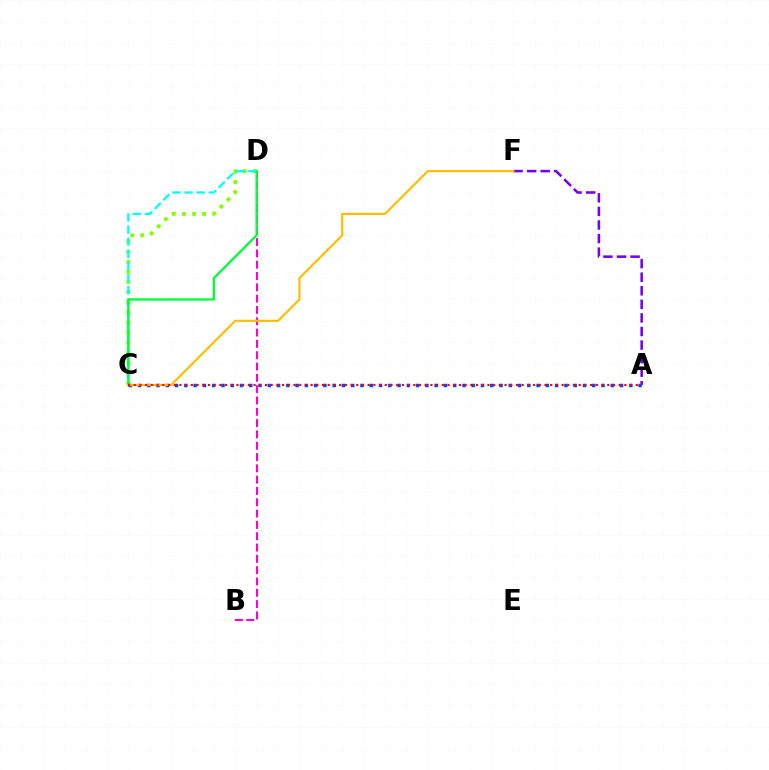{('A', 'F'): [{'color': '#7200ff', 'line_style': 'dashed', 'thickness': 1.84}], ('C', 'D'): [{'color': '#84ff00', 'line_style': 'dotted', 'thickness': 2.75}, {'color': '#00fff6', 'line_style': 'dashed', 'thickness': 1.65}, {'color': '#00ff39', 'line_style': 'solid', 'thickness': 1.67}], ('B', 'D'): [{'color': '#ff00cf', 'line_style': 'dashed', 'thickness': 1.54}], ('A', 'C'): [{'color': '#004bff', 'line_style': 'dotted', 'thickness': 2.52}, {'color': '#ff0000', 'line_style': 'dotted', 'thickness': 1.55}], ('C', 'F'): [{'color': '#ffbd00', 'line_style': 'solid', 'thickness': 1.56}]}